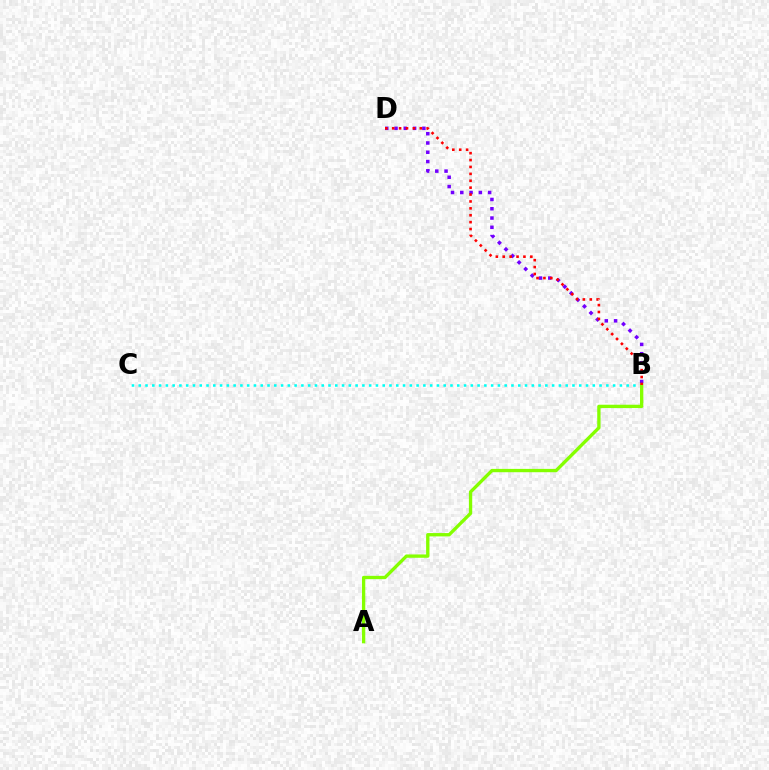{('B', 'D'): [{'color': '#7200ff', 'line_style': 'dotted', 'thickness': 2.52}, {'color': '#ff0000', 'line_style': 'dotted', 'thickness': 1.87}], ('B', 'C'): [{'color': '#00fff6', 'line_style': 'dotted', 'thickness': 1.84}], ('A', 'B'): [{'color': '#84ff00', 'line_style': 'solid', 'thickness': 2.4}]}